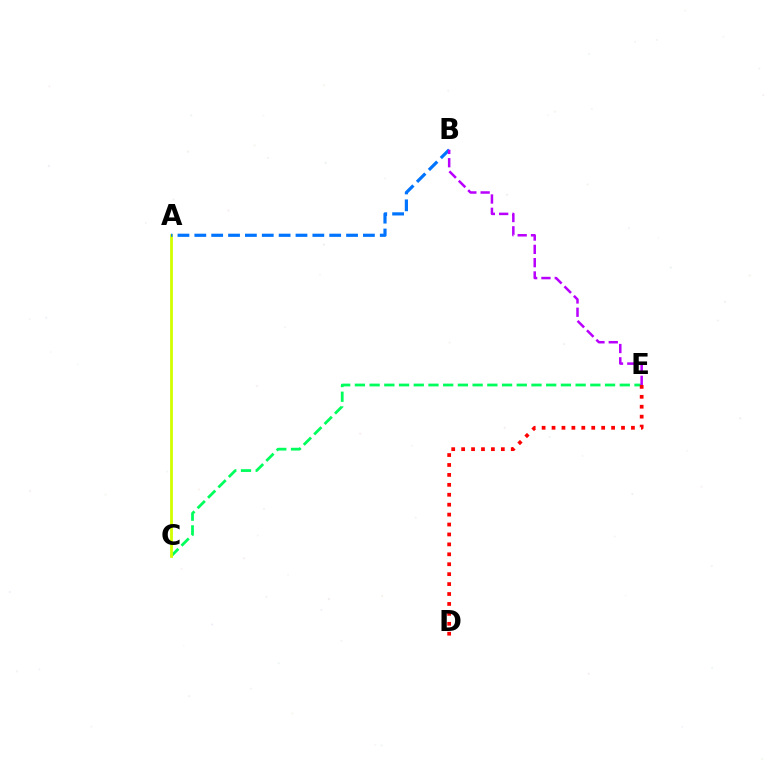{('C', 'E'): [{'color': '#00ff5c', 'line_style': 'dashed', 'thickness': 2.0}], ('A', 'C'): [{'color': '#d1ff00', 'line_style': 'solid', 'thickness': 2.01}], ('D', 'E'): [{'color': '#ff0000', 'line_style': 'dotted', 'thickness': 2.7}], ('A', 'B'): [{'color': '#0074ff', 'line_style': 'dashed', 'thickness': 2.29}], ('B', 'E'): [{'color': '#b900ff', 'line_style': 'dashed', 'thickness': 1.81}]}